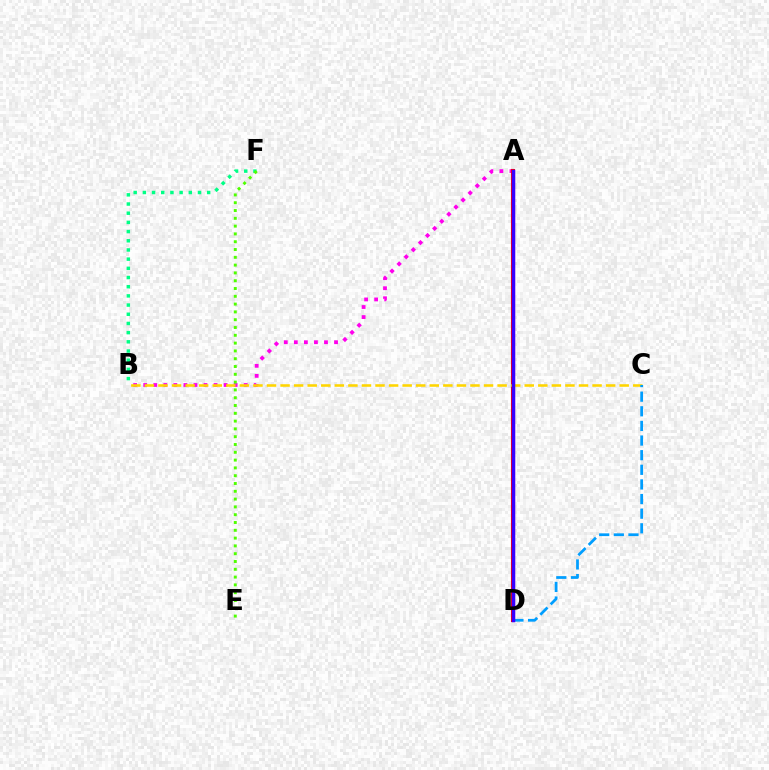{('A', 'B'): [{'color': '#ff00ed', 'line_style': 'dotted', 'thickness': 2.73}], ('A', 'D'): [{'color': '#ff0000', 'line_style': 'solid', 'thickness': 2.95}, {'color': '#3700ff', 'line_style': 'solid', 'thickness': 2.51}], ('B', 'C'): [{'color': '#ffd500', 'line_style': 'dashed', 'thickness': 1.84}], ('C', 'D'): [{'color': '#009eff', 'line_style': 'dashed', 'thickness': 1.99}], ('B', 'F'): [{'color': '#00ff86', 'line_style': 'dotted', 'thickness': 2.5}], ('E', 'F'): [{'color': '#4fff00', 'line_style': 'dotted', 'thickness': 2.12}]}